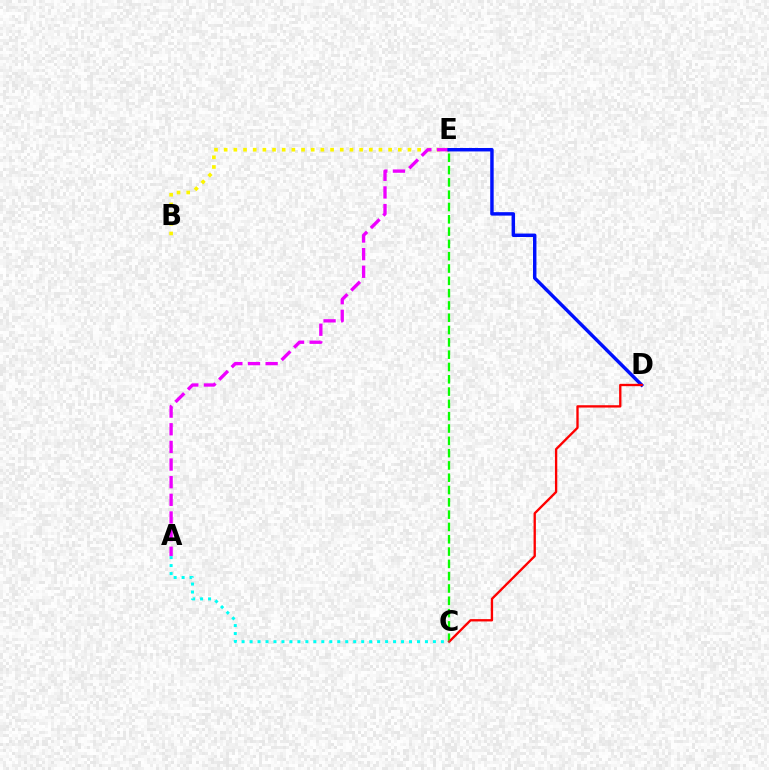{('B', 'E'): [{'color': '#fcf500', 'line_style': 'dotted', 'thickness': 2.63}], ('A', 'E'): [{'color': '#ee00ff', 'line_style': 'dashed', 'thickness': 2.4}], ('D', 'E'): [{'color': '#0010ff', 'line_style': 'solid', 'thickness': 2.48}], ('C', 'E'): [{'color': '#08ff00', 'line_style': 'dashed', 'thickness': 1.67}], ('C', 'D'): [{'color': '#ff0000', 'line_style': 'solid', 'thickness': 1.68}], ('A', 'C'): [{'color': '#00fff6', 'line_style': 'dotted', 'thickness': 2.17}]}